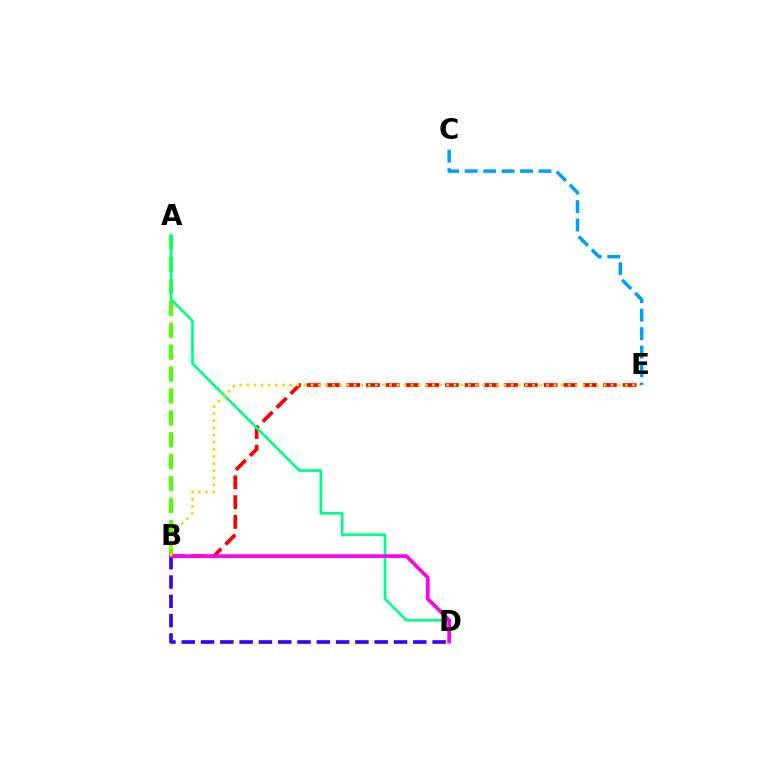{('A', 'B'): [{'color': '#4fff00', 'line_style': 'dashed', 'thickness': 2.98}], ('B', 'E'): [{'color': '#ff0000', 'line_style': 'dashed', 'thickness': 2.68}, {'color': '#ffd500', 'line_style': 'dotted', 'thickness': 1.94}], ('A', 'D'): [{'color': '#00ff86', 'line_style': 'solid', 'thickness': 1.93}], ('B', 'D'): [{'color': '#3700ff', 'line_style': 'dashed', 'thickness': 2.62}, {'color': '#ff00ed', 'line_style': 'solid', 'thickness': 2.64}], ('C', 'E'): [{'color': '#009eff', 'line_style': 'dashed', 'thickness': 2.51}]}